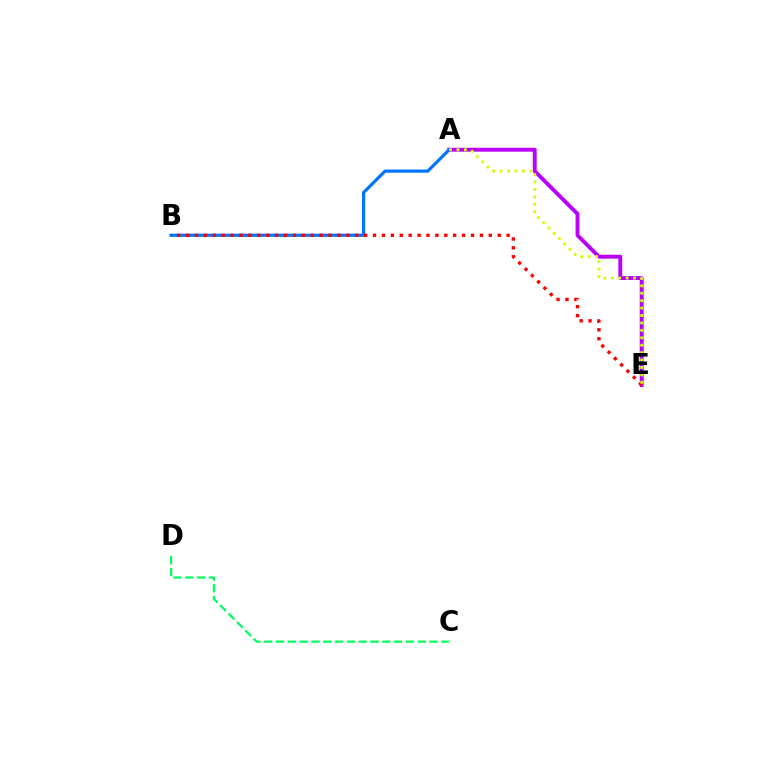{('C', 'D'): [{'color': '#00ff5c', 'line_style': 'dashed', 'thickness': 1.6}], ('A', 'E'): [{'color': '#b900ff', 'line_style': 'solid', 'thickness': 2.79}, {'color': '#d1ff00', 'line_style': 'dotted', 'thickness': 2.02}], ('A', 'B'): [{'color': '#0074ff', 'line_style': 'solid', 'thickness': 2.29}], ('B', 'E'): [{'color': '#ff0000', 'line_style': 'dotted', 'thickness': 2.42}]}